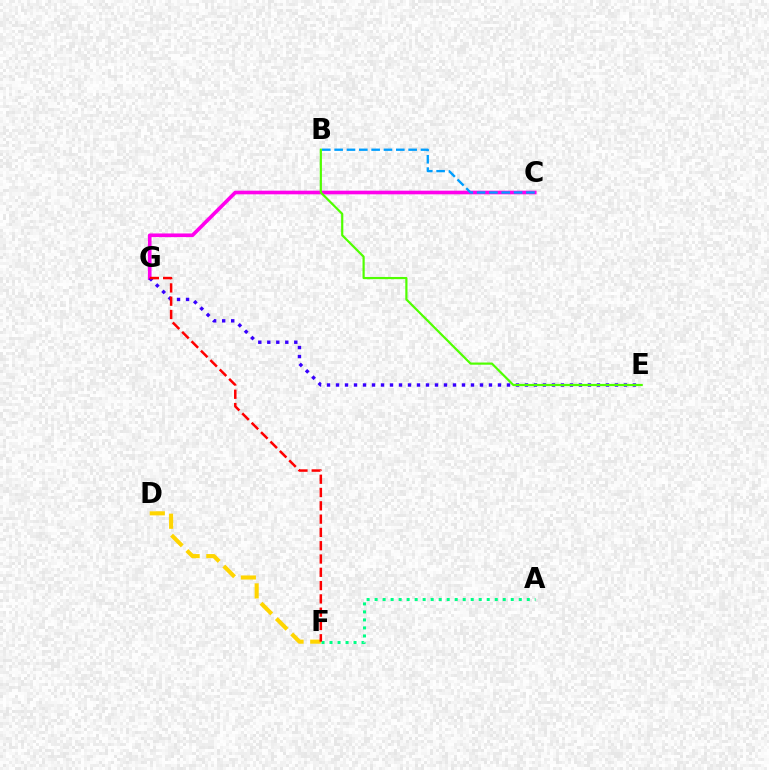{('C', 'G'): [{'color': '#ff00ed', 'line_style': 'solid', 'thickness': 2.62}], ('D', 'F'): [{'color': '#ffd500', 'line_style': 'dashed', 'thickness': 2.95}], ('B', 'C'): [{'color': '#009eff', 'line_style': 'dashed', 'thickness': 1.68}], ('E', 'G'): [{'color': '#3700ff', 'line_style': 'dotted', 'thickness': 2.44}], ('B', 'E'): [{'color': '#4fff00', 'line_style': 'solid', 'thickness': 1.58}], ('A', 'F'): [{'color': '#00ff86', 'line_style': 'dotted', 'thickness': 2.18}], ('F', 'G'): [{'color': '#ff0000', 'line_style': 'dashed', 'thickness': 1.81}]}